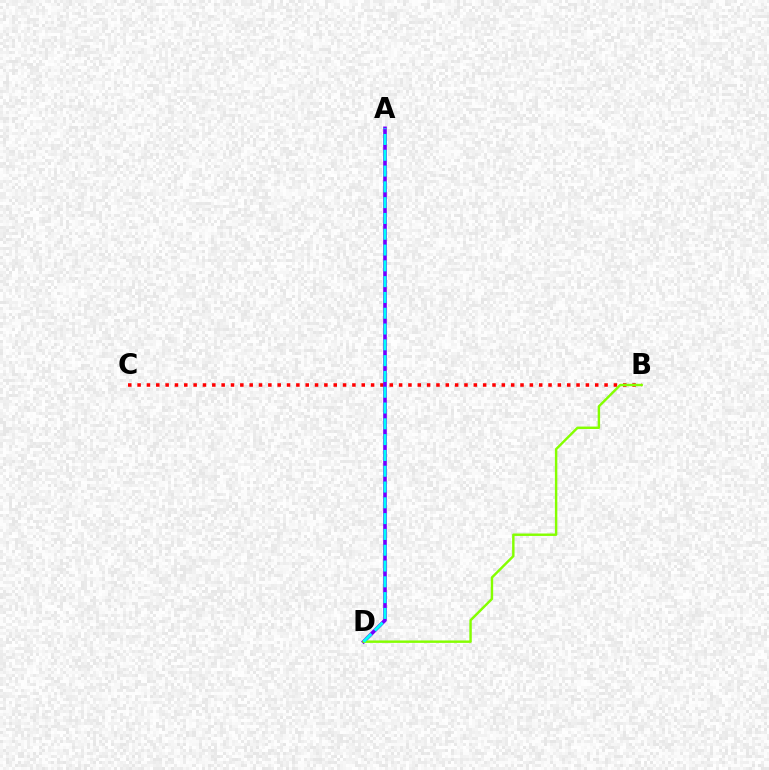{('B', 'C'): [{'color': '#ff0000', 'line_style': 'dotted', 'thickness': 2.54}], ('A', 'D'): [{'color': '#7200ff', 'line_style': 'solid', 'thickness': 2.6}, {'color': '#00fff6', 'line_style': 'dashed', 'thickness': 2.15}], ('B', 'D'): [{'color': '#84ff00', 'line_style': 'solid', 'thickness': 1.75}]}